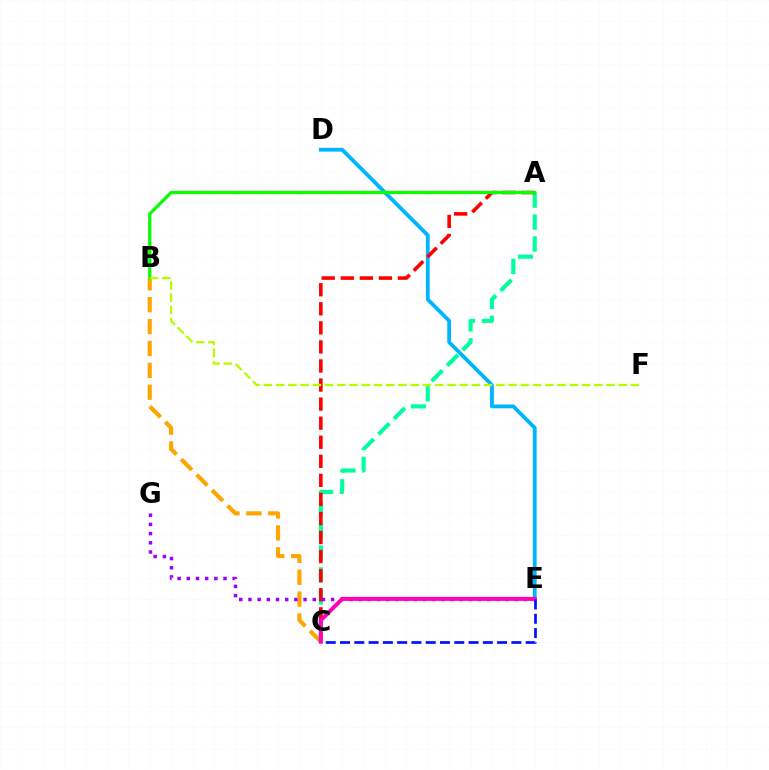{('B', 'C'): [{'color': '#ffa500', 'line_style': 'dashed', 'thickness': 2.97}], ('D', 'E'): [{'color': '#00b5ff', 'line_style': 'solid', 'thickness': 2.75}], ('A', 'C'): [{'color': '#00ff9d', 'line_style': 'dashed', 'thickness': 2.98}, {'color': '#ff0000', 'line_style': 'dashed', 'thickness': 2.59}], ('E', 'G'): [{'color': '#9b00ff', 'line_style': 'dotted', 'thickness': 2.5}], ('A', 'B'): [{'color': '#08ff00', 'line_style': 'solid', 'thickness': 2.29}], ('B', 'F'): [{'color': '#b3ff00', 'line_style': 'dashed', 'thickness': 1.66}], ('C', 'E'): [{'color': '#ff00bd', 'line_style': 'solid', 'thickness': 2.88}, {'color': '#0010ff', 'line_style': 'dashed', 'thickness': 1.94}]}